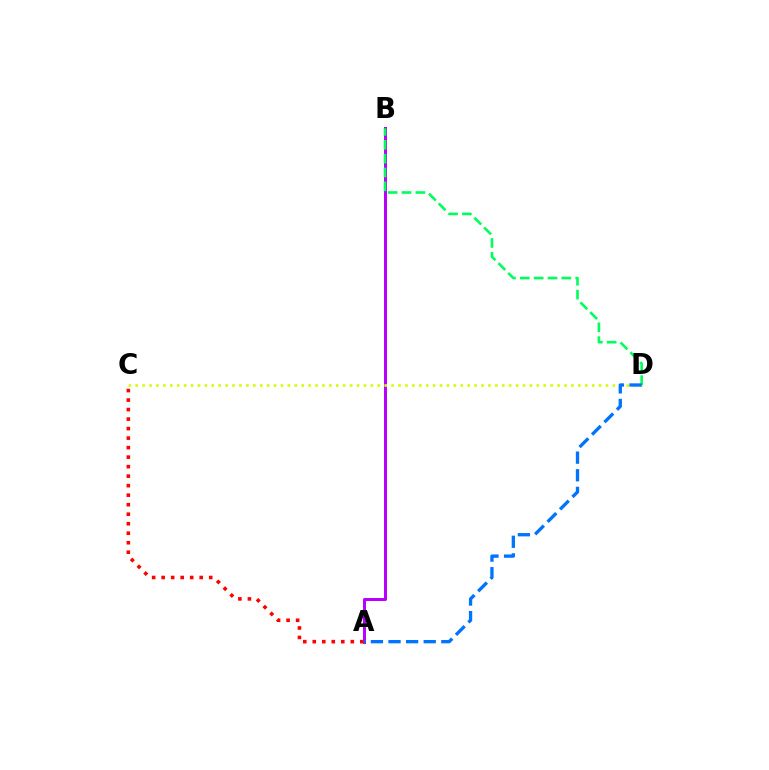{('A', 'B'): [{'color': '#b900ff', 'line_style': 'solid', 'thickness': 2.15}], ('A', 'C'): [{'color': '#ff0000', 'line_style': 'dotted', 'thickness': 2.58}], ('C', 'D'): [{'color': '#d1ff00', 'line_style': 'dotted', 'thickness': 1.88}], ('B', 'D'): [{'color': '#00ff5c', 'line_style': 'dashed', 'thickness': 1.88}], ('A', 'D'): [{'color': '#0074ff', 'line_style': 'dashed', 'thickness': 2.39}]}